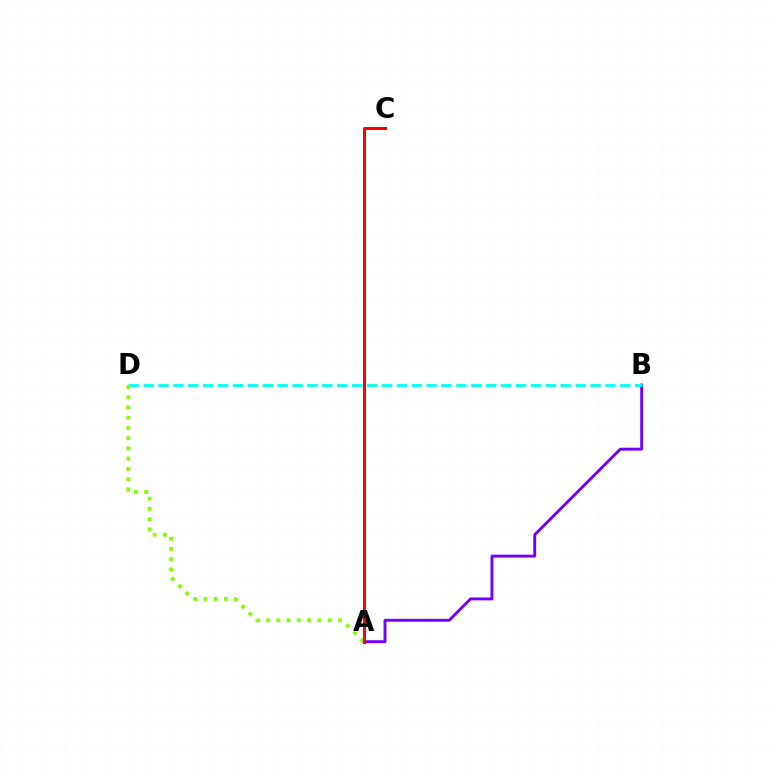{('A', 'B'): [{'color': '#7200ff', 'line_style': 'solid', 'thickness': 2.09}], ('B', 'D'): [{'color': '#00fff6', 'line_style': 'dashed', 'thickness': 2.02}], ('A', 'D'): [{'color': '#84ff00', 'line_style': 'dotted', 'thickness': 2.78}], ('A', 'C'): [{'color': '#ff0000', 'line_style': 'solid', 'thickness': 2.17}]}